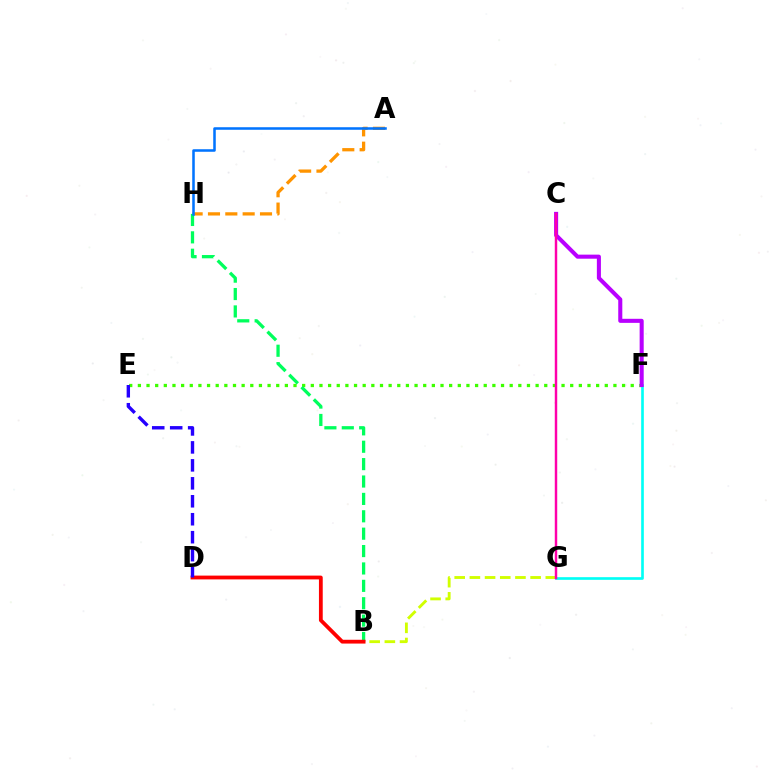{('A', 'H'): [{'color': '#ff9400', 'line_style': 'dashed', 'thickness': 2.36}, {'color': '#0074ff', 'line_style': 'solid', 'thickness': 1.83}], ('E', 'F'): [{'color': '#3dff00', 'line_style': 'dotted', 'thickness': 2.35}], ('B', 'H'): [{'color': '#00ff5c', 'line_style': 'dashed', 'thickness': 2.36}], ('B', 'G'): [{'color': '#d1ff00', 'line_style': 'dashed', 'thickness': 2.06}], ('B', 'D'): [{'color': '#ff0000', 'line_style': 'solid', 'thickness': 2.73}], ('F', 'G'): [{'color': '#00fff6', 'line_style': 'solid', 'thickness': 1.91}], ('C', 'F'): [{'color': '#b900ff', 'line_style': 'solid', 'thickness': 2.92}], ('D', 'E'): [{'color': '#2500ff', 'line_style': 'dashed', 'thickness': 2.44}], ('C', 'G'): [{'color': '#ff00ac', 'line_style': 'solid', 'thickness': 1.76}]}